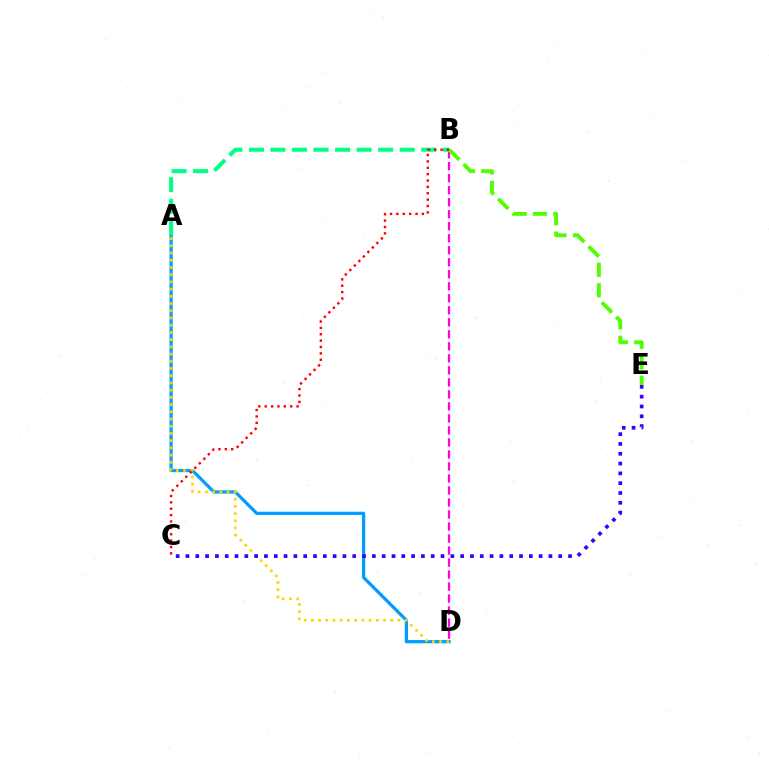{('B', 'D'): [{'color': '#ff00ed', 'line_style': 'dashed', 'thickness': 1.63}], ('A', 'D'): [{'color': '#009eff', 'line_style': 'solid', 'thickness': 2.33}, {'color': '#ffd500', 'line_style': 'dotted', 'thickness': 1.96}], ('A', 'B'): [{'color': '#00ff86', 'line_style': 'dashed', 'thickness': 2.93}], ('B', 'E'): [{'color': '#4fff00', 'line_style': 'dashed', 'thickness': 2.78}], ('B', 'C'): [{'color': '#ff0000', 'line_style': 'dotted', 'thickness': 1.73}], ('C', 'E'): [{'color': '#3700ff', 'line_style': 'dotted', 'thickness': 2.67}]}